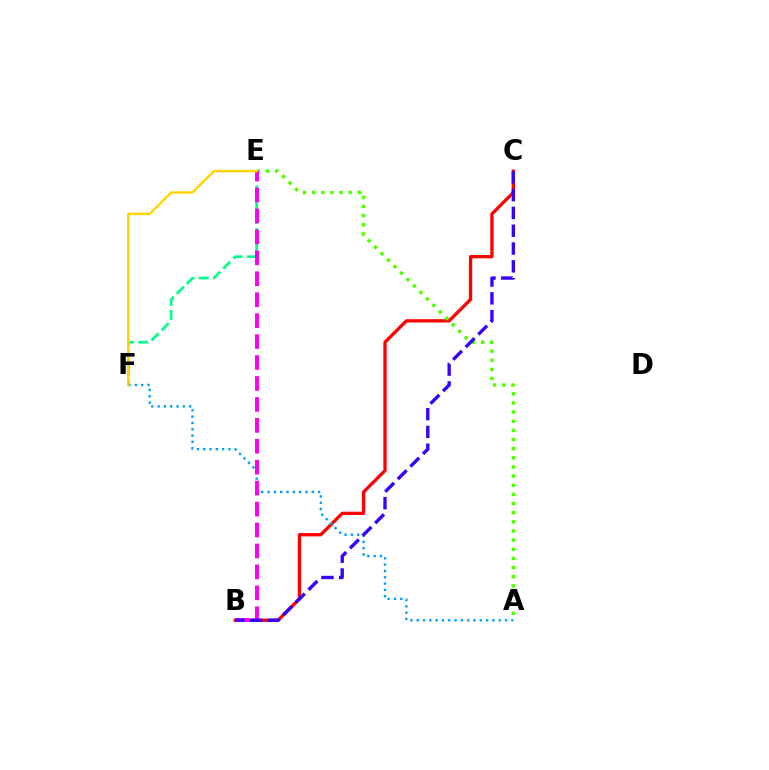{('E', 'F'): [{'color': '#00ff86', 'line_style': 'dashed', 'thickness': 1.94}, {'color': '#ffd500', 'line_style': 'solid', 'thickness': 1.73}], ('B', 'C'): [{'color': '#ff0000', 'line_style': 'solid', 'thickness': 2.37}, {'color': '#3700ff', 'line_style': 'dashed', 'thickness': 2.42}], ('A', 'E'): [{'color': '#4fff00', 'line_style': 'dotted', 'thickness': 2.49}], ('A', 'F'): [{'color': '#009eff', 'line_style': 'dotted', 'thickness': 1.71}], ('B', 'E'): [{'color': '#ff00ed', 'line_style': 'dashed', 'thickness': 2.84}]}